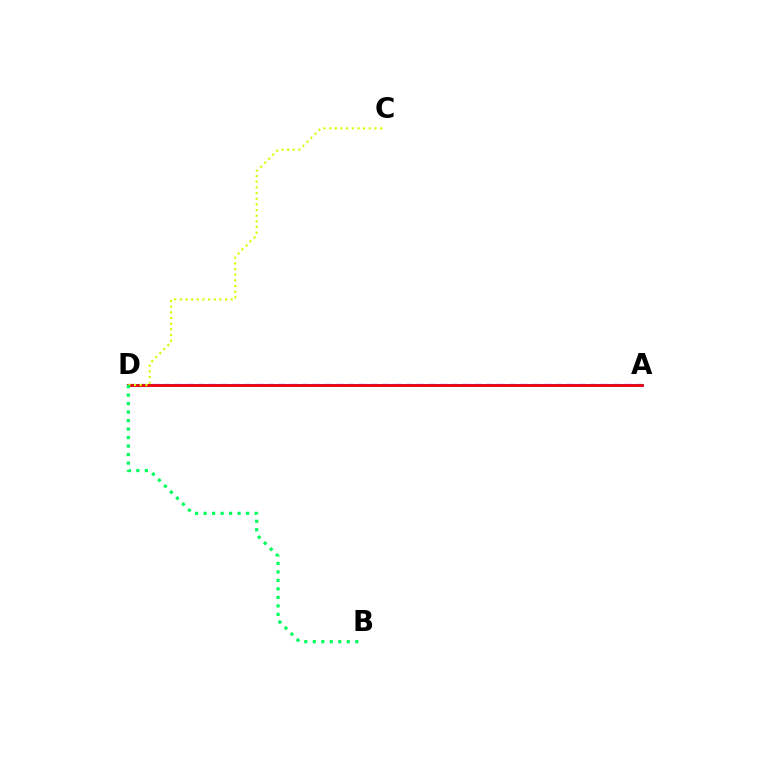{('A', 'D'): [{'color': '#b900ff', 'line_style': 'dashed', 'thickness': 1.57}, {'color': '#0074ff', 'line_style': 'solid', 'thickness': 2.04}, {'color': '#ff0000', 'line_style': 'solid', 'thickness': 1.92}], ('C', 'D'): [{'color': '#d1ff00', 'line_style': 'dotted', 'thickness': 1.54}], ('B', 'D'): [{'color': '#00ff5c', 'line_style': 'dotted', 'thickness': 2.31}]}